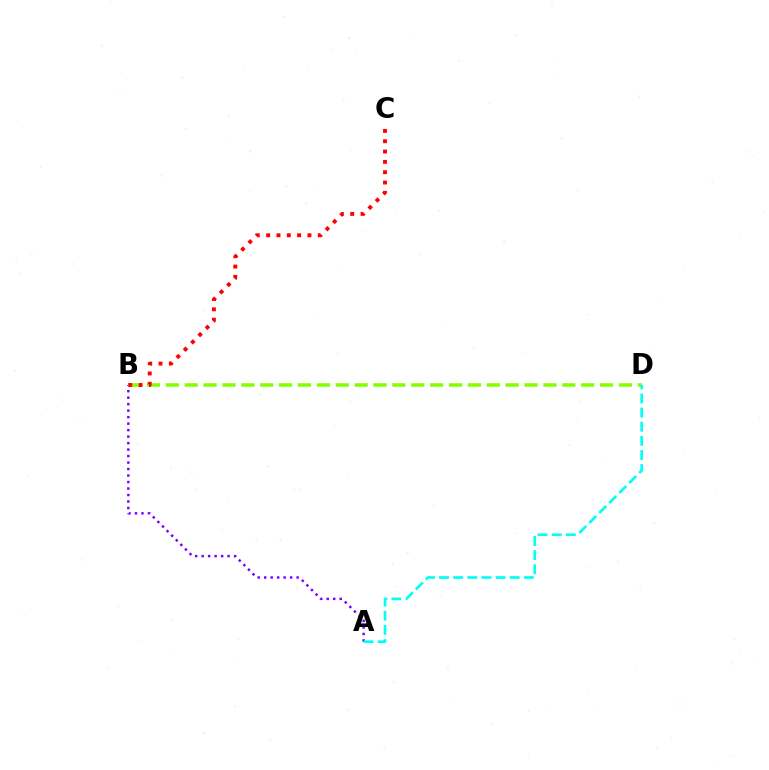{('A', 'B'): [{'color': '#7200ff', 'line_style': 'dotted', 'thickness': 1.76}], ('B', 'D'): [{'color': '#84ff00', 'line_style': 'dashed', 'thickness': 2.56}], ('A', 'D'): [{'color': '#00fff6', 'line_style': 'dashed', 'thickness': 1.92}], ('B', 'C'): [{'color': '#ff0000', 'line_style': 'dotted', 'thickness': 2.81}]}